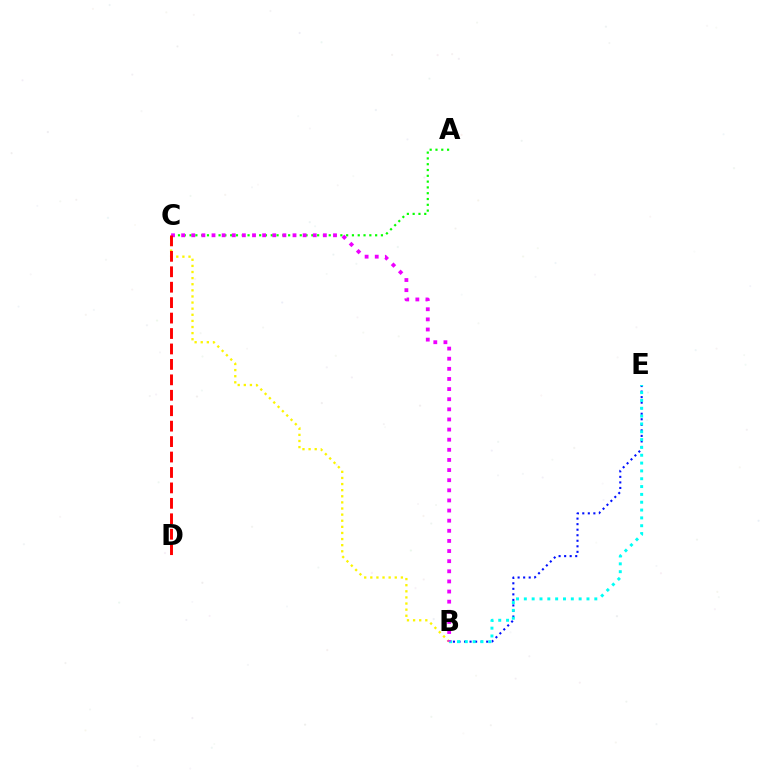{('B', 'E'): [{'color': '#0010ff', 'line_style': 'dotted', 'thickness': 1.5}, {'color': '#00fff6', 'line_style': 'dotted', 'thickness': 2.13}], ('A', 'C'): [{'color': '#08ff00', 'line_style': 'dotted', 'thickness': 1.58}], ('B', 'C'): [{'color': '#fcf500', 'line_style': 'dotted', 'thickness': 1.66}, {'color': '#ee00ff', 'line_style': 'dotted', 'thickness': 2.75}], ('C', 'D'): [{'color': '#ff0000', 'line_style': 'dashed', 'thickness': 2.1}]}